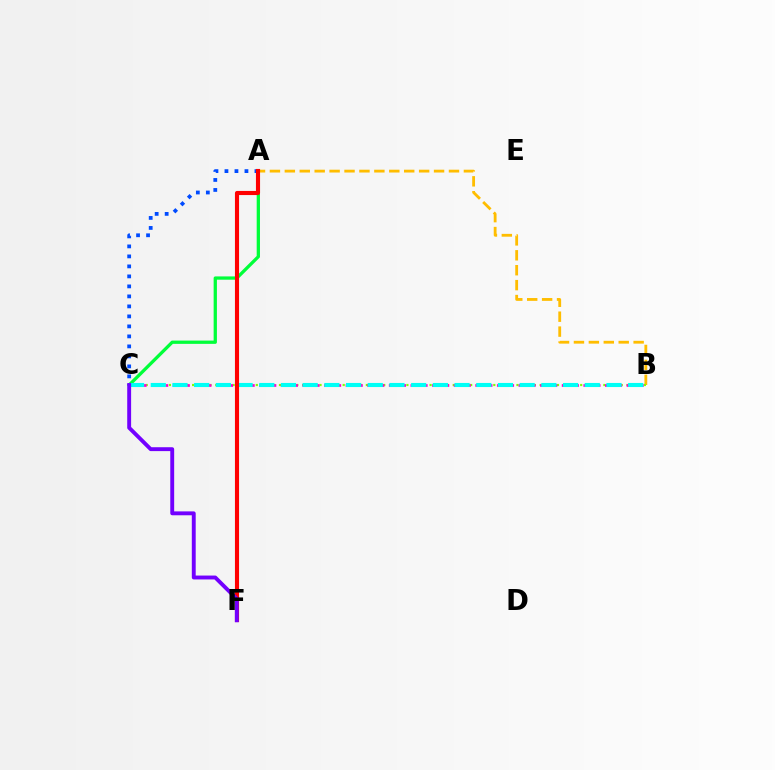{('A', 'C'): [{'color': '#00ff39', 'line_style': 'solid', 'thickness': 2.36}, {'color': '#004bff', 'line_style': 'dotted', 'thickness': 2.72}], ('A', 'B'): [{'color': '#ffbd00', 'line_style': 'dashed', 'thickness': 2.03}], ('B', 'C'): [{'color': '#84ff00', 'line_style': 'dotted', 'thickness': 1.57}, {'color': '#ff00cf', 'line_style': 'dotted', 'thickness': 1.96}, {'color': '#00fff6', 'line_style': 'dashed', 'thickness': 2.95}], ('A', 'F'): [{'color': '#ff0000', 'line_style': 'solid', 'thickness': 2.96}], ('C', 'F'): [{'color': '#7200ff', 'line_style': 'solid', 'thickness': 2.8}]}